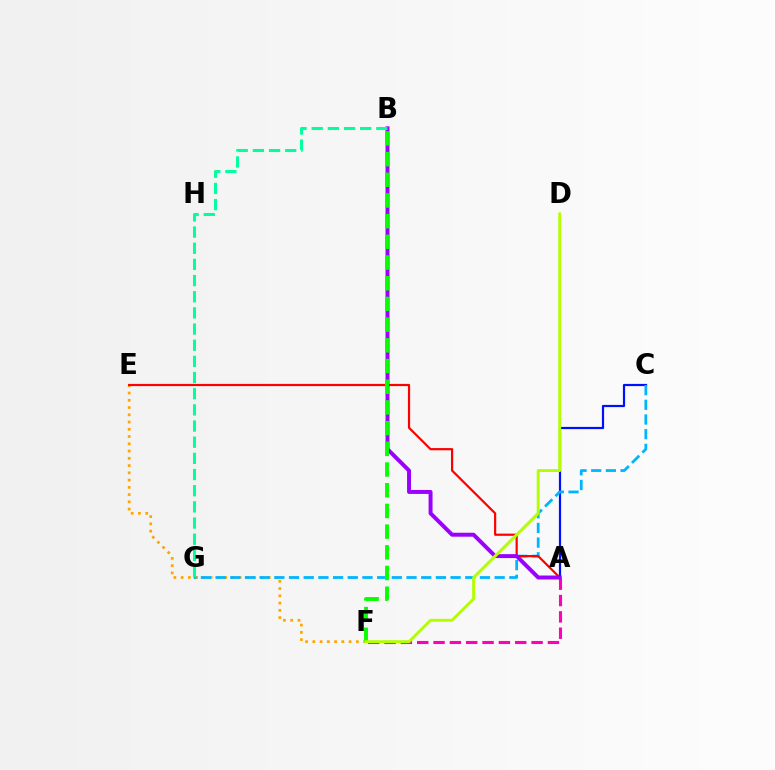{('A', 'F'): [{'color': '#ff00bd', 'line_style': 'dashed', 'thickness': 2.22}], ('E', 'F'): [{'color': '#ffa500', 'line_style': 'dotted', 'thickness': 1.97}], ('A', 'C'): [{'color': '#0010ff', 'line_style': 'solid', 'thickness': 1.58}], ('C', 'G'): [{'color': '#00b5ff', 'line_style': 'dashed', 'thickness': 2.0}], ('A', 'E'): [{'color': '#ff0000', 'line_style': 'solid', 'thickness': 1.58}], ('A', 'B'): [{'color': '#9b00ff', 'line_style': 'solid', 'thickness': 2.85}], ('B', 'F'): [{'color': '#08ff00', 'line_style': 'dashed', 'thickness': 2.81}], ('B', 'G'): [{'color': '#00ff9d', 'line_style': 'dashed', 'thickness': 2.2}], ('D', 'F'): [{'color': '#b3ff00', 'line_style': 'solid', 'thickness': 2.1}]}